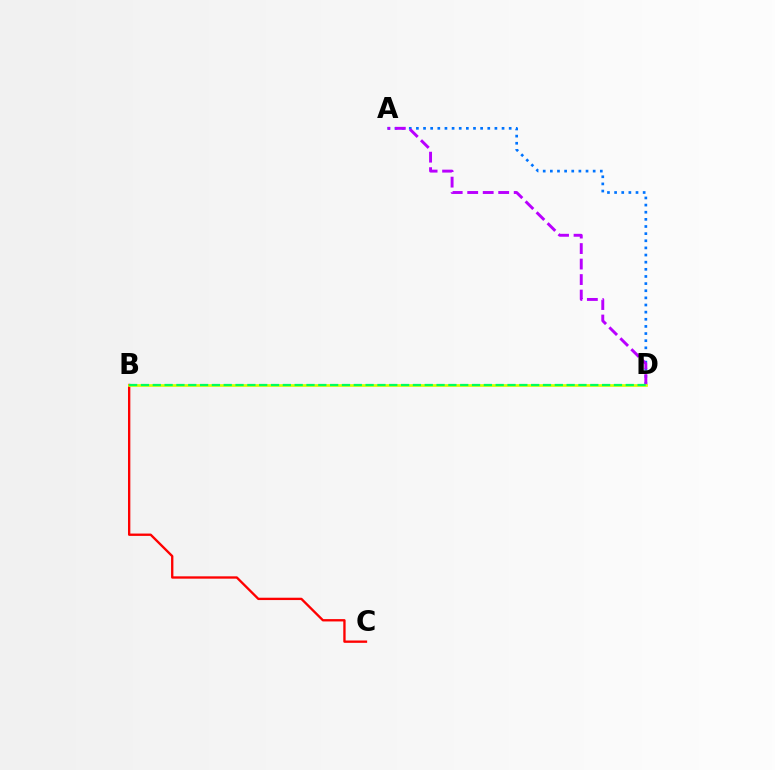{('A', 'D'): [{'color': '#0074ff', 'line_style': 'dotted', 'thickness': 1.94}, {'color': '#b900ff', 'line_style': 'dashed', 'thickness': 2.11}], ('B', 'C'): [{'color': '#ff0000', 'line_style': 'solid', 'thickness': 1.68}], ('B', 'D'): [{'color': '#d1ff00', 'line_style': 'solid', 'thickness': 1.94}, {'color': '#00ff5c', 'line_style': 'dashed', 'thickness': 1.61}]}